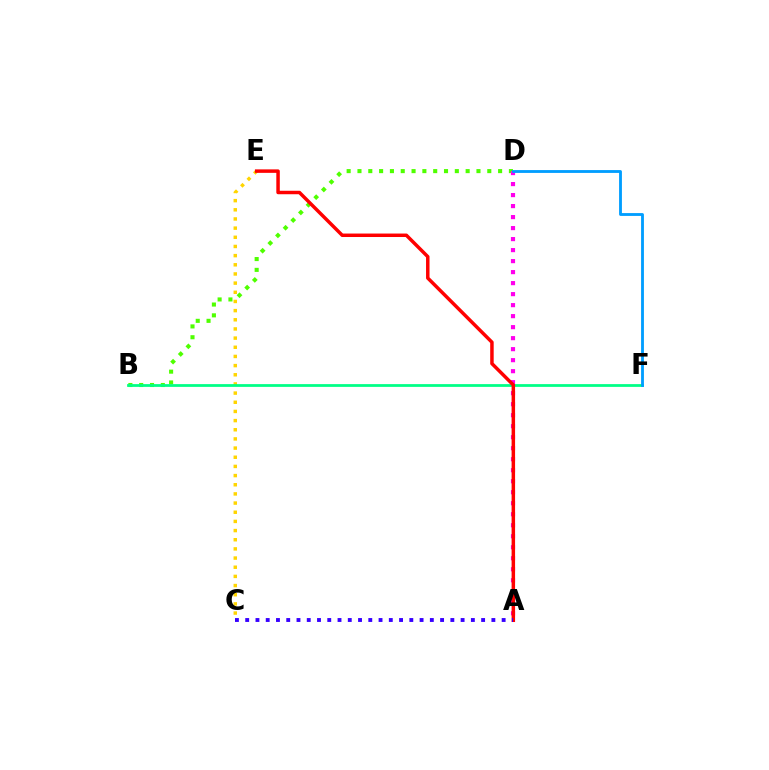{('B', 'D'): [{'color': '#4fff00', 'line_style': 'dotted', 'thickness': 2.94}], ('C', 'E'): [{'color': '#ffd500', 'line_style': 'dotted', 'thickness': 2.49}], ('B', 'F'): [{'color': '#00ff86', 'line_style': 'solid', 'thickness': 1.99}], ('A', 'D'): [{'color': '#ff00ed', 'line_style': 'dotted', 'thickness': 2.99}], ('A', 'E'): [{'color': '#ff0000', 'line_style': 'solid', 'thickness': 2.5}], ('D', 'F'): [{'color': '#009eff', 'line_style': 'solid', 'thickness': 2.04}], ('A', 'C'): [{'color': '#3700ff', 'line_style': 'dotted', 'thickness': 2.79}]}